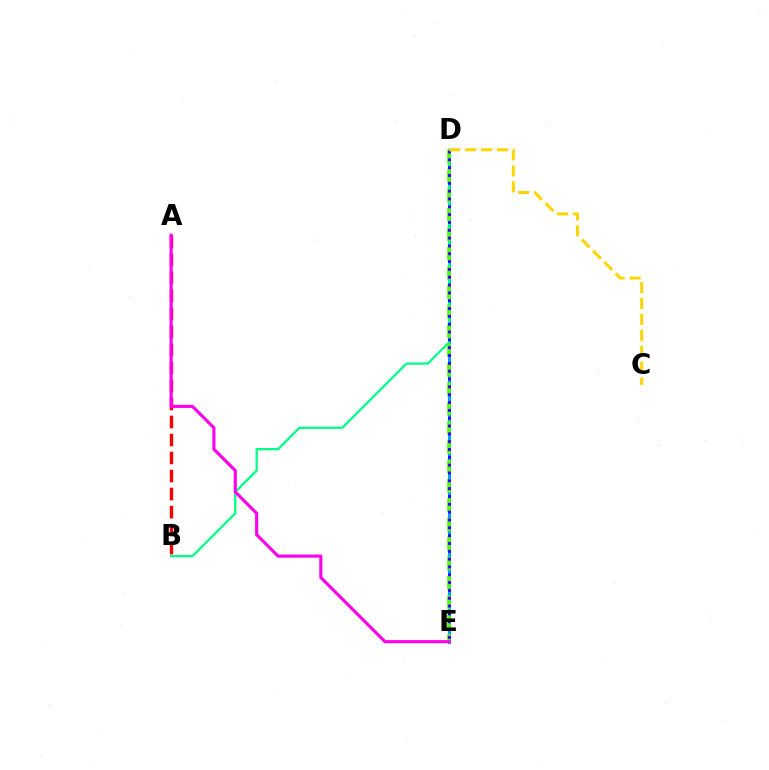{('D', 'E'): [{'color': '#009eff', 'line_style': 'solid', 'thickness': 2.24}, {'color': '#4fff00', 'line_style': 'dashed', 'thickness': 2.63}, {'color': '#3700ff', 'line_style': 'dotted', 'thickness': 2.13}], ('B', 'D'): [{'color': '#00ff86', 'line_style': 'solid', 'thickness': 1.64}], ('A', 'B'): [{'color': '#ff0000', 'line_style': 'dashed', 'thickness': 2.45}], ('C', 'D'): [{'color': '#ffd500', 'line_style': 'dashed', 'thickness': 2.17}], ('A', 'E'): [{'color': '#ff00ed', 'line_style': 'solid', 'thickness': 2.25}]}